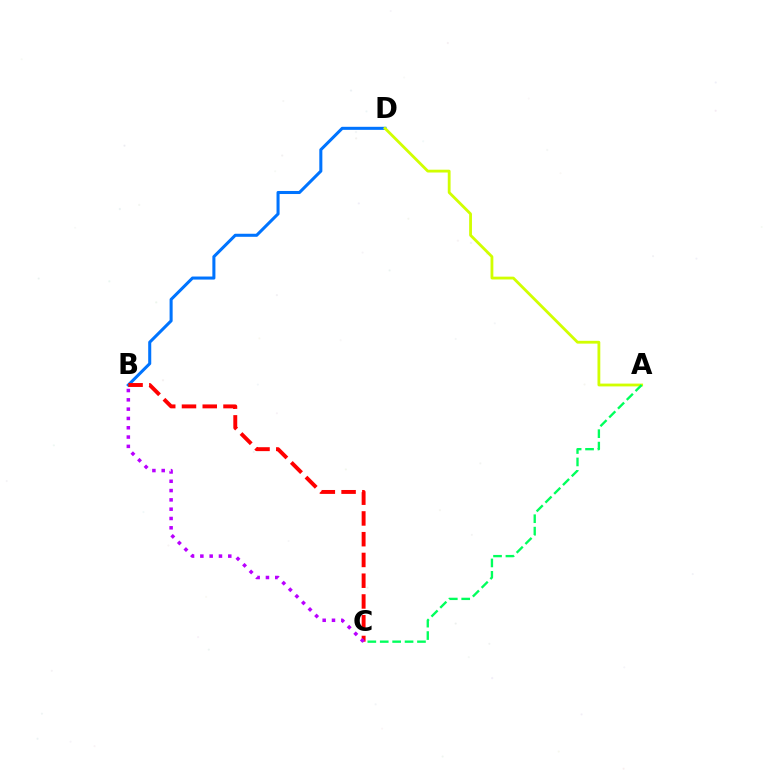{('B', 'D'): [{'color': '#0074ff', 'line_style': 'solid', 'thickness': 2.19}], ('A', 'D'): [{'color': '#d1ff00', 'line_style': 'solid', 'thickness': 2.02}], ('A', 'C'): [{'color': '#00ff5c', 'line_style': 'dashed', 'thickness': 1.69}], ('B', 'C'): [{'color': '#ff0000', 'line_style': 'dashed', 'thickness': 2.82}, {'color': '#b900ff', 'line_style': 'dotted', 'thickness': 2.53}]}